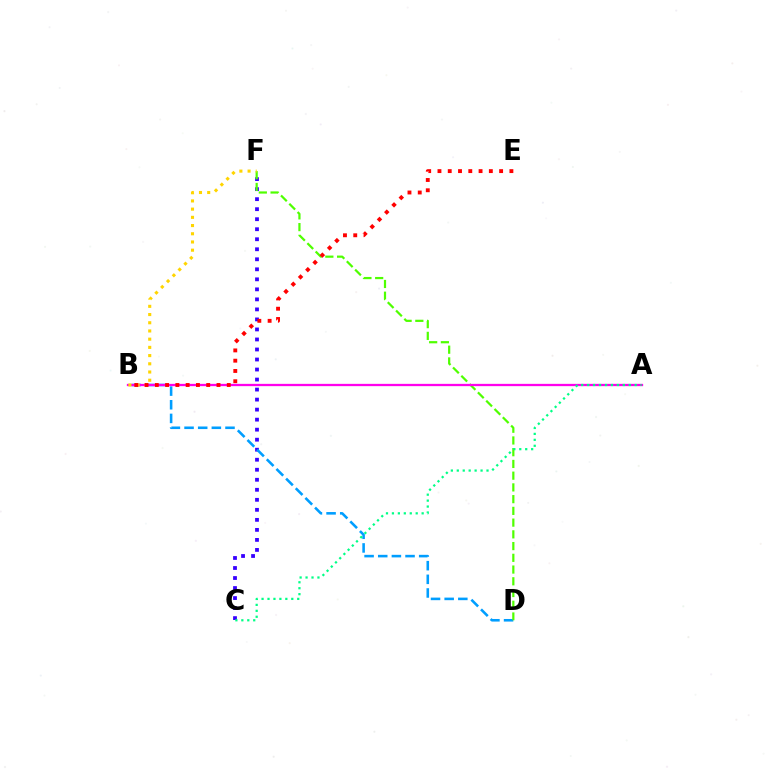{('C', 'F'): [{'color': '#3700ff', 'line_style': 'dotted', 'thickness': 2.72}], ('B', 'D'): [{'color': '#009eff', 'line_style': 'dashed', 'thickness': 1.85}], ('D', 'F'): [{'color': '#4fff00', 'line_style': 'dashed', 'thickness': 1.59}], ('A', 'B'): [{'color': '#ff00ed', 'line_style': 'solid', 'thickness': 1.65}], ('A', 'C'): [{'color': '#00ff86', 'line_style': 'dotted', 'thickness': 1.62}], ('B', 'F'): [{'color': '#ffd500', 'line_style': 'dotted', 'thickness': 2.23}], ('B', 'E'): [{'color': '#ff0000', 'line_style': 'dotted', 'thickness': 2.79}]}